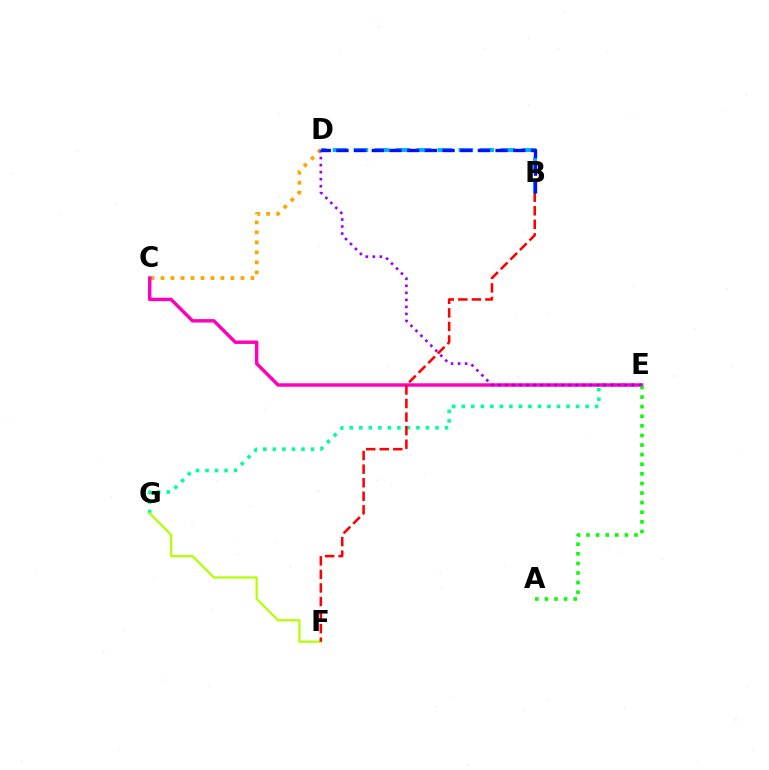{('E', 'G'): [{'color': '#00ff9d', 'line_style': 'dotted', 'thickness': 2.59}], ('C', 'D'): [{'color': '#ffa500', 'line_style': 'dotted', 'thickness': 2.71}], ('C', 'E'): [{'color': '#ff00bd', 'line_style': 'solid', 'thickness': 2.47}], ('F', 'G'): [{'color': '#b3ff00', 'line_style': 'solid', 'thickness': 1.6}], ('A', 'E'): [{'color': '#08ff00', 'line_style': 'dotted', 'thickness': 2.61}], ('B', 'D'): [{'color': '#00b5ff', 'line_style': 'dashed', 'thickness': 2.85}, {'color': '#0010ff', 'line_style': 'dashed', 'thickness': 2.4}], ('B', 'F'): [{'color': '#ff0000', 'line_style': 'dashed', 'thickness': 1.84}], ('D', 'E'): [{'color': '#9b00ff', 'line_style': 'dotted', 'thickness': 1.91}]}